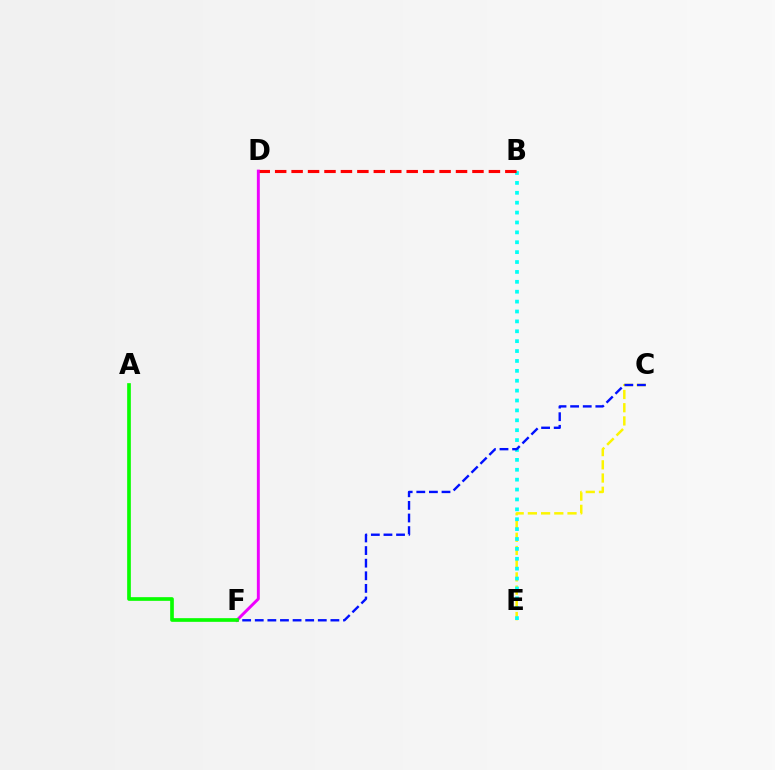{('C', 'E'): [{'color': '#fcf500', 'line_style': 'dashed', 'thickness': 1.79}], ('B', 'E'): [{'color': '#00fff6', 'line_style': 'dotted', 'thickness': 2.69}], ('B', 'D'): [{'color': '#ff0000', 'line_style': 'dashed', 'thickness': 2.23}], ('C', 'F'): [{'color': '#0010ff', 'line_style': 'dashed', 'thickness': 1.71}], ('D', 'F'): [{'color': '#ee00ff', 'line_style': 'solid', 'thickness': 2.11}], ('A', 'F'): [{'color': '#08ff00', 'line_style': 'solid', 'thickness': 2.64}]}